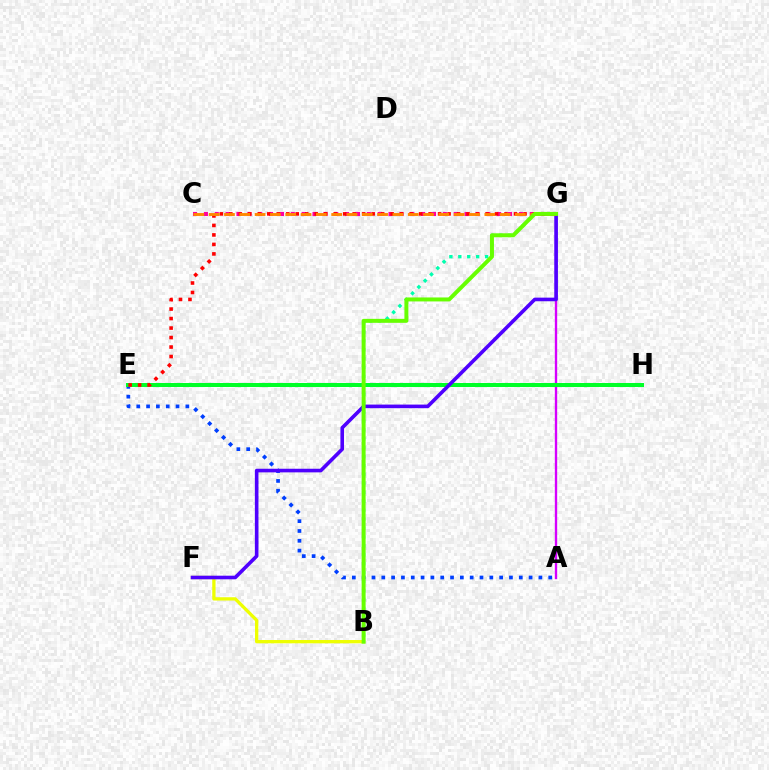{('B', 'G'): [{'color': '#00ffaf', 'line_style': 'dotted', 'thickness': 2.42}, {'color': '#66ff00', 'line_style': 'solid', 'thickness': 2.86}], ('A', 'G'): [{'color': '#d600ff', 'line_style': 'solid', 'thickness': 1.69}], ('C', 'G'): [{'color': '#ff00a0', 'line_style': 'dotted', 'thickness': 2.95}, {'color': '#ff8800', 'line_style': 'dashed', 'thickness': 2.08}], ('A', 'E'): [{'color': '#003fff', 'line_style': 'dotted', 'thickness': 2.67}], ('B', 'F'): [{'color': '#eeff00', 'line_style': 'solid', 'thickness': 2.37}], ('E', 'H'): [{'color': '#00c7ff', 'line_style': 'dotted', 'thickness': 2.91}, {'color': '#00ff27', 'line_style': 'solid', 'thickness': 2.88}], ('F', 'G'): [{'color': '#4f00ff', 'line_style': 'solid', 'thickness': 2.6}], ('E', 'G'): [{'color': '#ff0000', 'line_style': 'dotted', 'thickness': 2.58}]}